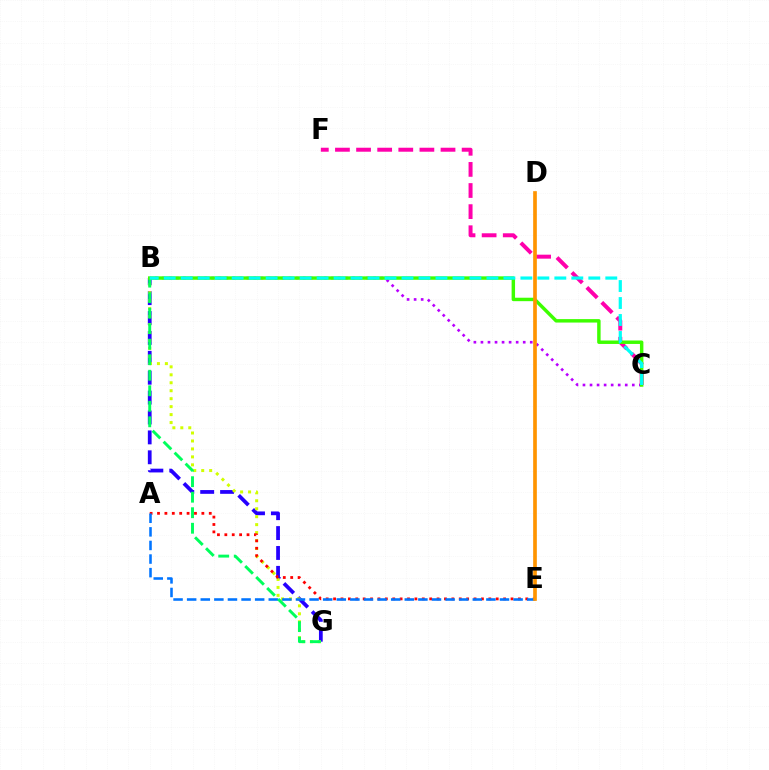{('B', 'G'): [{'color': '#2500ff', 'line_style': 'dashed', 'thickness': 2.7}, {'color': '#d1ff00', 'line_style': 'dotted', 'thickness': 2.16}, {'color': '#00ff5c', 'line_style': 'dashed', 'thickness': 2.11}], ('C', 'F'): [{'color': '#ff00ac', 'line_style': 'dashed', 'thickness': 2.87}], ('A', 'E'): [{'color': '#ff0000', 'line_style': 'dotted', 'thickness': 2.01}, {'color': '#0074ff', 'line_style': 'dashed', 'thickness': 1.85}], ('B', 'C'): [{'color': '#b900ff', 'line_style': 'dotted', 'thickness': 1.91}, {'color': '#3dff00', 'line_style': 'solid', 'thickness': 2.48}, {'color': '#00fff6', 'line_style': 'dashed', 'thickness': 2.31}], ('D', 'E'): [{'color': '#ff9400', 'line_style': 'solid', 'thickness': 2.64}]}